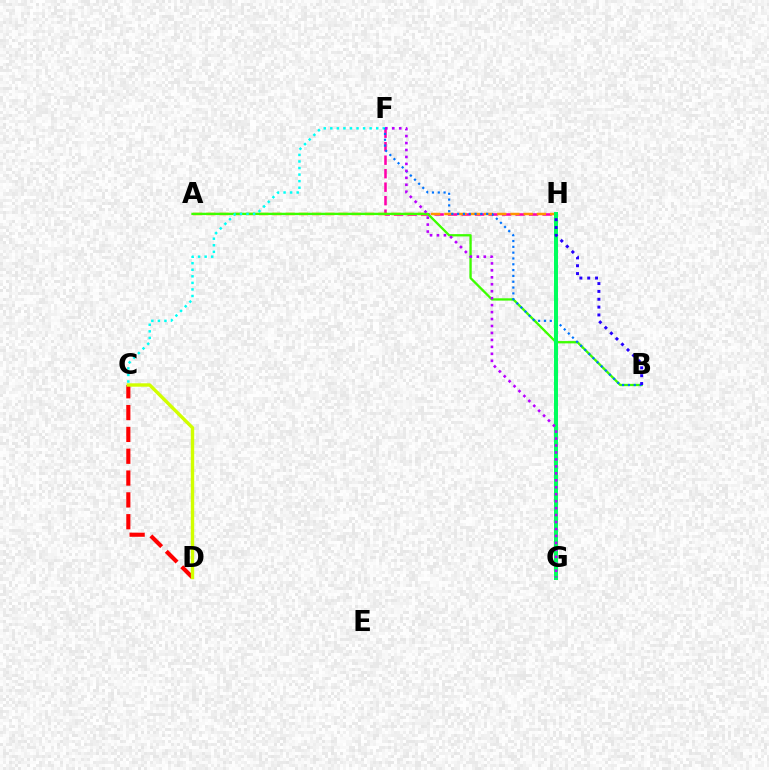{('F', 'H'): [{'color': '#ff00ac', 'line_style': 'dashed', 'thickness': 1.83}], ('A', 'H'): [{'color': '#ff9400', 'line_style': 'dashed', 'thickness': 1.8}], ('C', 'D'): [{'color': '#ff0000', 'line_style': 'dashed', 'thickness': 2.96}, {'color': '#d1ff00', 'line_style': 'solid', 'thickness': 2.44}], ('A', 'B'): [{'color': '#3dff00', 'line_style': 'solid', 'thickness': 1.66}], ('C', 'F'): [{'color': '#00fff6', 'line_style': 'dotted', 'thickness': 1.78}], ('B', 'F'): [{'color': '#0074ff', 'line_style': 'dotted', 'thickness': 1.58}], ('G', 'H'): [{'color': '#00ff5c', 'line_style': 'solid', 'thickness': 2.87}], ('B', 'H'): [{'color': '#2500ff', 'line_style': 'dotted', 'thickness': 2.13}], ('F', 'G'): [{'color': '#b900ff', 'line_style': 'dotted', 'thickness': 1.89}]}